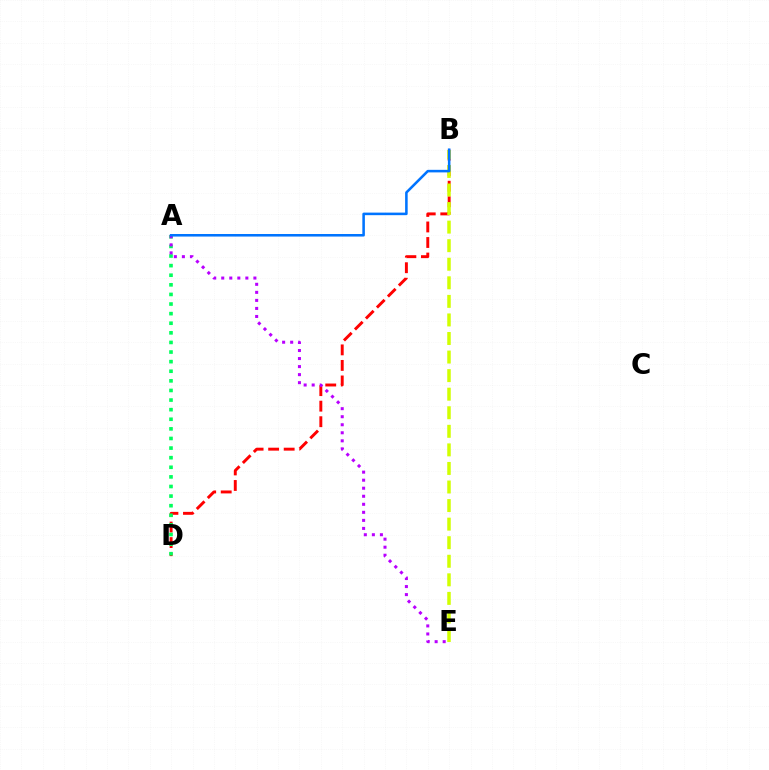{('B', 'D'): [{'color': '#ff0000', 'line_style': 'dashed', 'thickness': 2.11}], ('B', 'E'): [{'color': '#d1ff00', 'line_style': 'dashed', 'thickness': 2.52}], ('A', 'D'): [{'color': '#00ff5c', 'line_style': 'dotted', 'thickness': 2.61}], ('A', 'E'): [{'color': '#b900ff', 'line_style': 'dotted', 'thickness': 2.18}], ('A', 'B'): [{'color': '#0074ff', 'line_style': 'solid', 'thickness': 1.84}]}